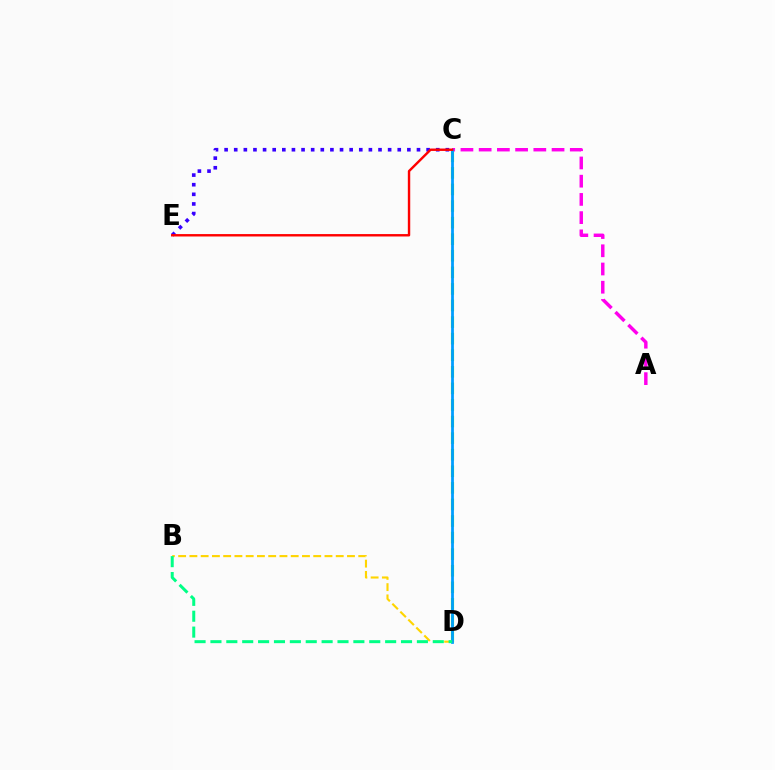{('C', 'D'): [{'color': '#4fff00', 'line_style': 'dashed', 'thickness': 2.25}, {'color': '#009eff', 'line_style': 'solid', 'thickness': 2.0}], ('C', 'E'): [{'color': '#3700ff', 'line_style': 'dotted', 'thickness': 2.61}, {'color': '#ff0000', 'line_style': 'solid', 'thickness': 1.73}], ('A', 'C'): [{'color': '#ff00ed', 'line_style': 'dashed', 'thickness': 2.48}], ('B', 'D'): [{'color': '#ffd500', 'line_style': 'dashed', 'thickness': 1.53}, {'color': '#00ff86', 'line_style': 'dashed', 'thickness': 2.16}]}